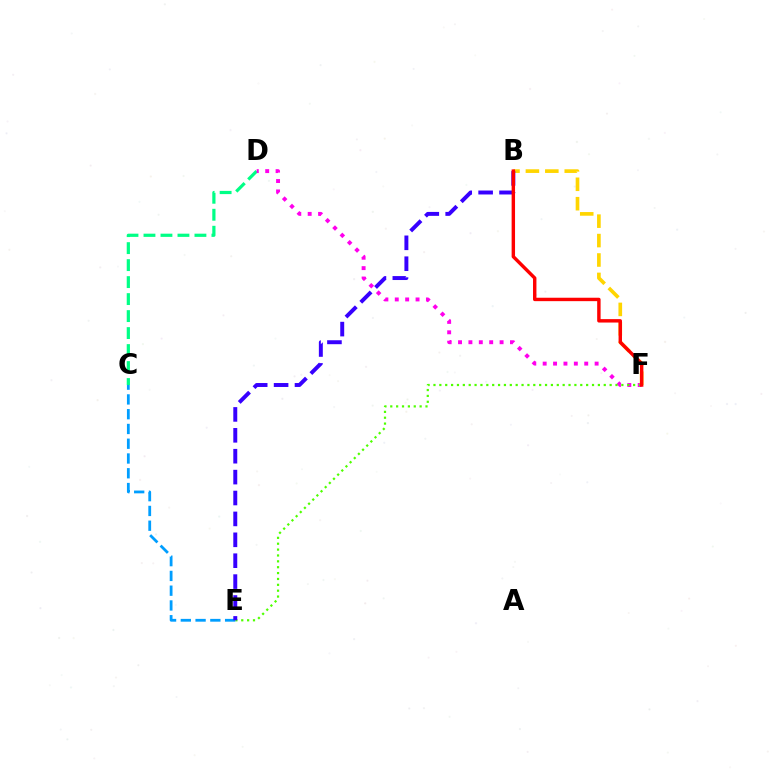{('C', 'D'): [{'color': '#00ff86', 'line_style': 'dashed', 'thickness': 2.31}], ('D', 'F'): [{'color': '#ff00ed', 'line_style': 'dotted', 'thickness': 2.82}], ('B', 'F'): [{'color': '#ffd500', 'line_style': 'dashed', 'thickness': 2.64}, {'color': '#ff0000', 'line_style': 'solid', 'thickness': 2.46}], ('E', 'F'): [{'color': '#4fff00', 'line_style': 'dotted', 'thickness': 1.6}], ('C', 'E'): [{'color': '#009eff', 'line_style': 'dashed', 'thickness': 2.01}], ('B', 'E'): [{'color': '#3700ff', 'line_style': 'dashed', 'thickness': 2.84}]}